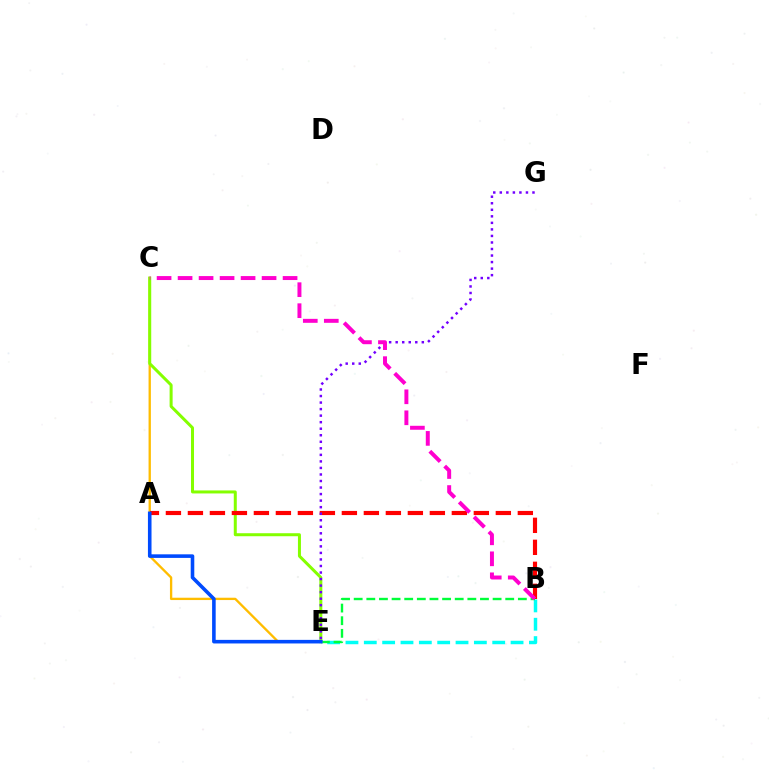{('B', 'E'): [{'color': '#00fff6', 'line_style': 'dashed', 'thickness': 2.49}, {'color': '#00ff39', 'line_style': 'dashed', 'thickness': 1.72}], ('C', 'E'): [{'color': '#ffbd00', 'line_style': 'solid', 'thickness': 1.67}, {'color': '#84ff00', 'line_style': 'solid', 'thickness': 2.17}], ('A', 'B'): [{'color': '#ff0000', 'line_style': 'dashed', 'thickness': 2.99}], ('E', 'G'): [{'color': '#7200ff', 'line_style': 'dotted', 'thickness': 1.78}], ('A', 'E'): [{'color': '#004bff', 'line_style': 'solid', 'thickness': 2.58}], ('B', 'C'): [{'color': '#ff00cf', 'line_style': 'dashed', 'thickness': 2.85}]}